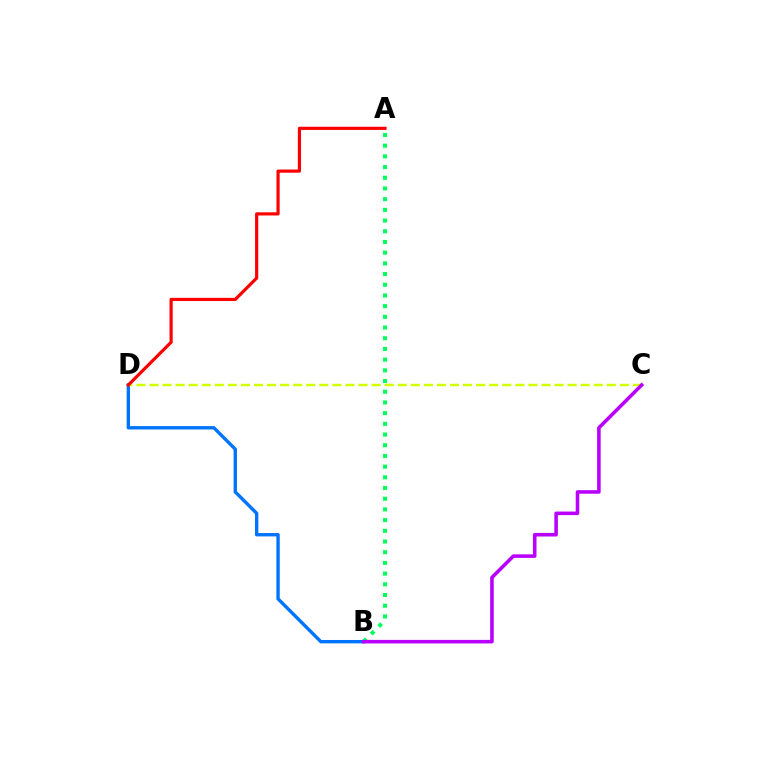{('B', 'D'): [{'color': '#0074ff', 'line_style': 'solid', 'thickness': 2.43}], ('A', 'B'): [{'color': '#00ff5c', 'line_style': 'dotted', 'thickness': 2.91}], ('C', 'D'): [{'color': '#d1ff00', 'line_style': 'dashed', 'thickness': 1.78}], ('B', 'C'): [{'color': '#b900ff', 'line_style': 'solid', 'thickness': 2.57}], ('A', 'D'): [{'color': '#ff0000', 'line_style': 'solid', 'thickness': 2.29}]}